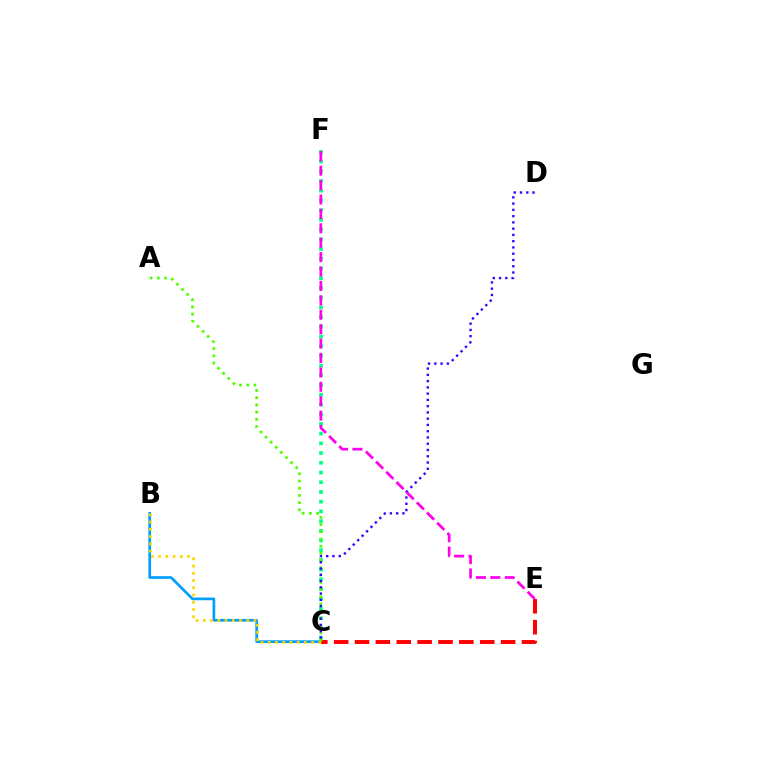{('B', 'C'): [{'color': '#009eff', 'line_style': 'solid', 'thickness': 1.94}, {'color': '#ffd500', 'line_style': 'dotted', 'thickness': 1.97}], ('C', 'E'): [{'color': '#ff0000', 'line_style': 'dashed', 'thickness': 2.84}], ('C', 'F'): [{'color': '#00ff86', 'line_style': 'dotted', 'thickness': 2.64}], ('A', 'C'): [{'color': '#4fff00', 'line_style': 'dotted', 'thickness': 1.96}], ('C', 'D'): [{'color': '#3700ff', 'line_style': 'dotted', 'thickness': 1.7}], ('E', 'F'): [{'color': '#ff00ed', 'line_style': 'dashed', 'thickness': 1.96}]}